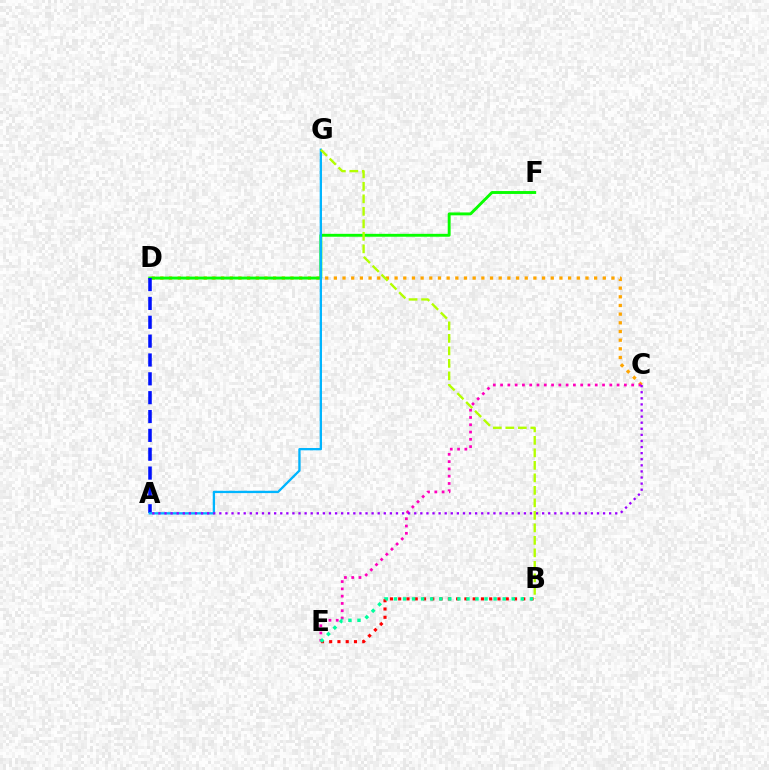{('C', 'D'): [{'color': '#ffa500', 'line_style': 'dotted', 'thickness': 2.36}], ('B', 'E'): [{'color': '#ff0000', 'line_style': 'dotted', 'thickness': 2.25}, {'color': '#00ff9d', 'line_style': 'dotted', 'thickness': 2.46}], ('D', 'F'): [{'color': '#08ff00', 'line_style': 'solid', 'thickness': 2.08}], ('A', 'D'): [{'color': '#0010ff', 'line_style': 'dashed', 'thickness': 2.56}], ('A', 'G'): [{'color': '#00b5ff', 'line_style': 'solid', 'thickness': 1.67}], ('B', 'G'): [{'color': '#b3ff00', 'line_style': 'dashed', 'thickness': 1.7}], ('C', 'E'): [{'color': '#ff00bd', 'line_style': 'dotted', 'thickness': 1.98}], ('A', 'C'): [{'color': '#9b00ff', 'line_style': 'dotted', 'thickness': 1.65}]}